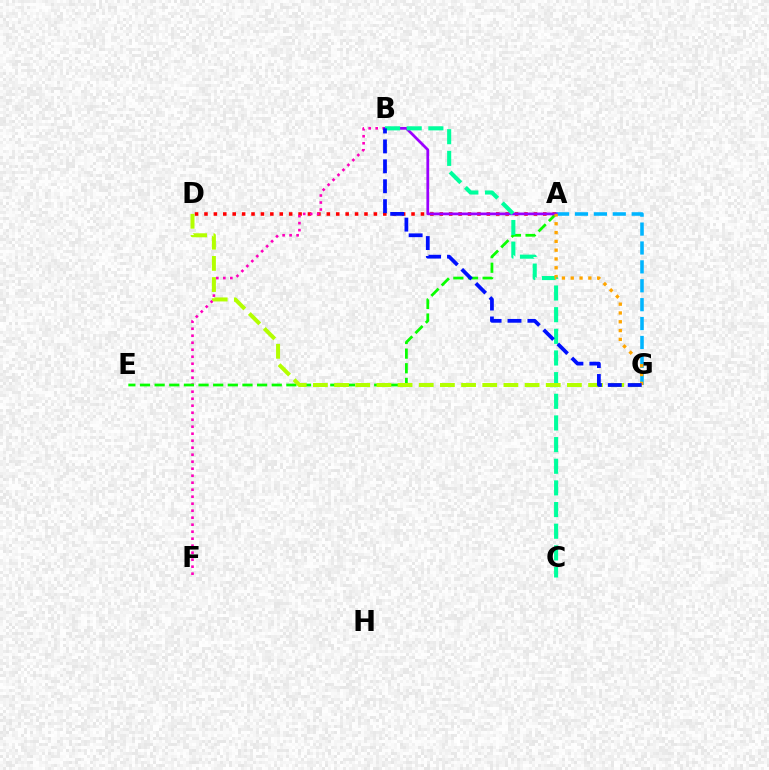{('A', 'G'): [{'color': '#00b5ff', 'line_style': 'dashed', 'thickness': 2.57}, {'color': '#ffa500', 'line_style': 'dotted', 'thickness': 2.39}], ('A', 'D'): [{'color': '#ff0000', 'line_style': 'dotted', 'thickness': 2.56}], ('B', 'F'): [{'color': '#ff00bd', 'line_style': 'dotted', 'thickness': 1.9}], ('A', 'E'): [{'color': '#08ff00', 'line_style': 'dashed', 'thickness': 1.99}], ('A', 'B'): [{'color': '#9b00ff', 'line_style': 'solid', 'thickness': 1.97}], ('B', 'C'): [{'color': '#00ff9d', 'line_style': 'dashed', 'thickness': 2.94}], ('D', 'G'): [{'color': '#b3ff00', 'line_style': 'dashed', 'thickness': 2.88}], ('B', 'G'): [{'color': '#0010ff', 'line_style': 'dashed', 'thickness': 2.71}]}